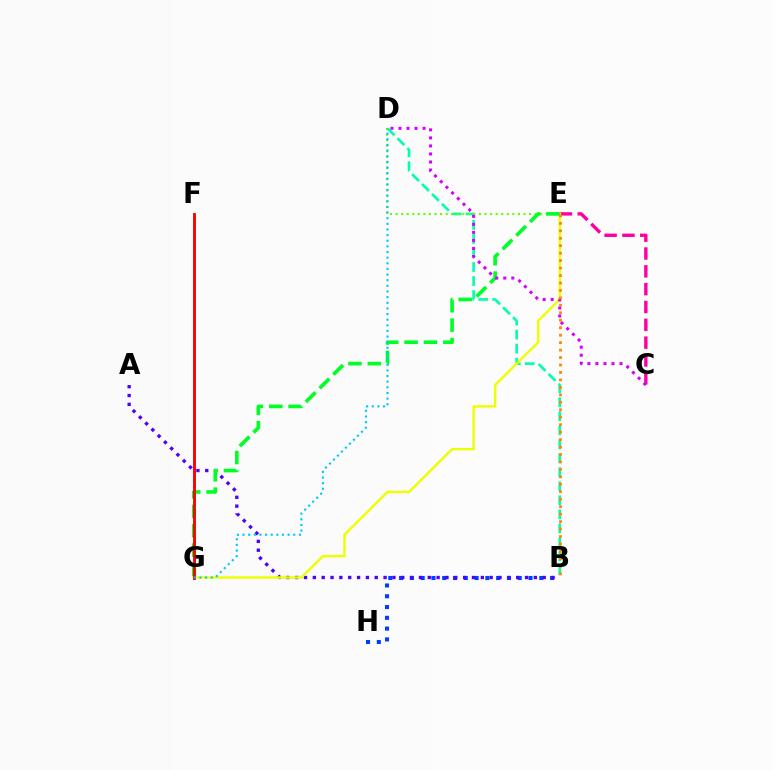{('B', 'H'): [{'color': '#003fff', 'line_style': 'dotted', 'thickness': 2.93}], ('C', 'E'): [{'color': '#ff00a0', 'line_style': 'dashed', 'thickness': 2.42}], ('A', 'B'): [{'color': '#4f00ff', 'line_style': 'dotted', 'thickness': 2.4}], ('B', 'D'): [{'color': '#00ffaf', 'line_style': 'dashed', 'thickness': 1.9}], ('D', 'E'): [{'color': '#66ff00', 'line_style': 'dotted', 'thickness': 1.51}], ('E', 'G'): [{'color': '#eeff00', 'line_style': 'solid', 'thickness': 1.74}, {'color': '#00ff27', 'line_style': 'dashed', 'thickness': 2.63}], ('C', 'D'): [{'color': '#d600ff', 'line_style': 'dotted', 'thickness': 2.18}], ('B', 'E'): [{'color': '#ff8800', 'line_style': 'dotted', 'thickness': 2.03}], ('F', 'G'): [{'color': '#ff0000', 'line_style': 'solid', 'thickness': 2.09}], ('D', 'G'): [{'color': '#00c7ff', 'line_style': 'dotted', 'thickness': 1.53}]}